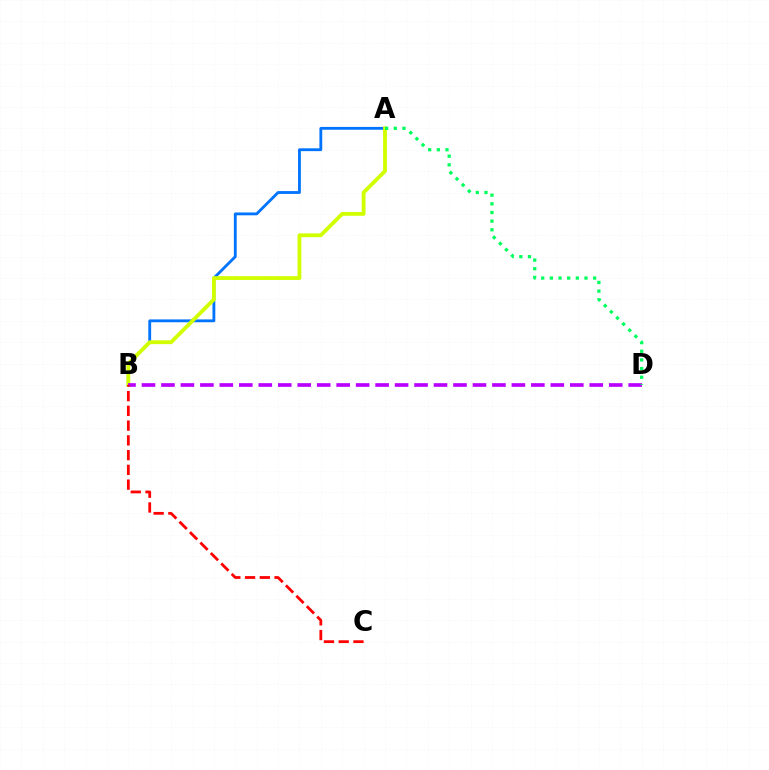{('A', 'B'): [{'color': '#0074ff', 'line_style': 'solid', 'thickness': 2.04}, {'color': '#d1ff00', 'line_style': 'solid', 'thickness': 2.76}], ('B', 'D'): [{'color': '#b900ff', 'line_style': 'dashed', 'thickness': 2.64}], ('B', 'C'): [{'color': '#ff0000', 'line_style': 'dashed', 'thickness': 2.0}], ('A', 'D'): [{'color': '#00ff5c', 'line_style': 'dotted', 'thickness': 2.35}]}